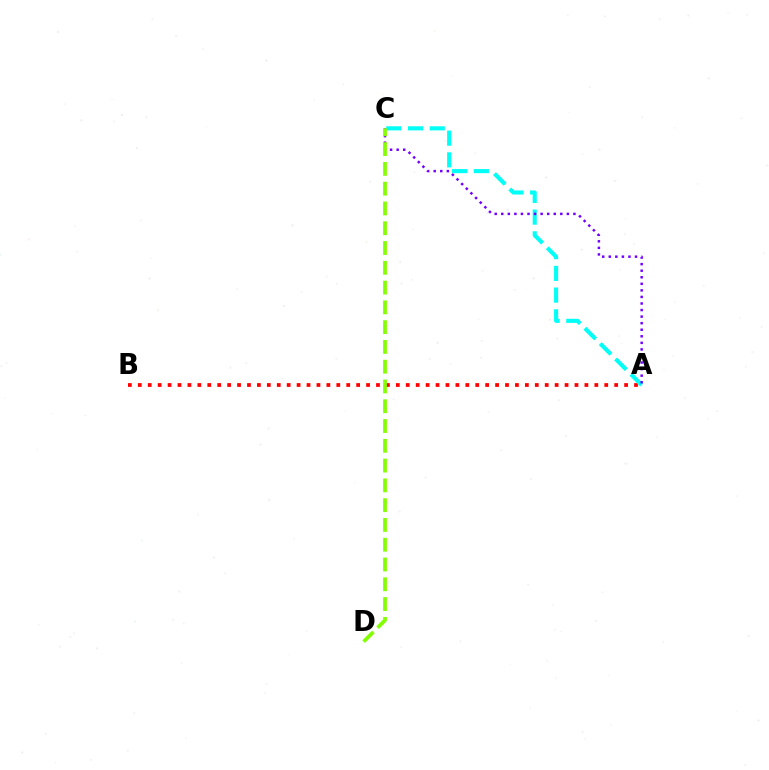{('A', 'B'): [{'color': '#ff0000', 'line_style': 'dotted', 'thickness': 2.7}], ('A', 'C'): [{'color': '#00fff6', 'line_style': 'dashed', 'thickness': 2.95}, {'color': '#7200ff', 'line_style': 'dotted', 'thickness': 1.78}], ('C', 'D'): [{'color': '#84ff00', 'line_style': 'dashed', 'thickness': 2.69}]}